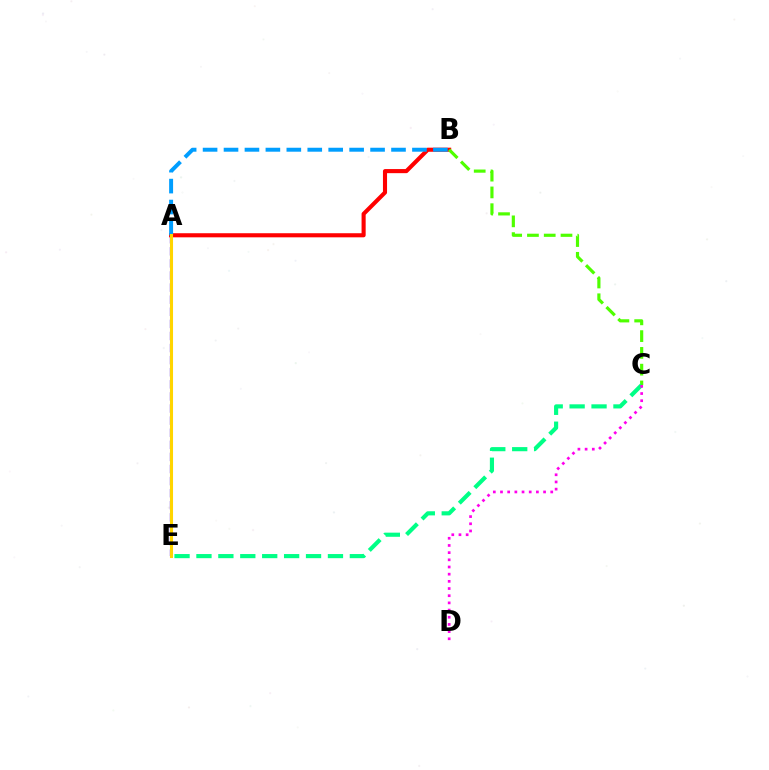{('A', 'E'): [{'color': '#3700ff', 'line_style': 'dashed', 'thickness': 1.64}, {'color': '#ffd500', 'line_style': 'solid', 'thickness': 2.21}], ('A', 'B'): [{'color': '#ff0000', 'line_style': 'solid', 'thickness': 2.95}, {'color': '#009eff', 'line_style': 'dashed', 'thickness': 2.84}], ('B', 'C'): [{'color': '#4fff00', 'line_style': 'dashed', 'thickness': 2.28}], ('C', 'E'): [{'color': '#00ff86', 'line_style': 'dashed', 'thickness': 2.98}], ('C', 'D'): [{'color': '#ff00ed', 'line_style': 'dotted', 'thickness': 1.95}]}